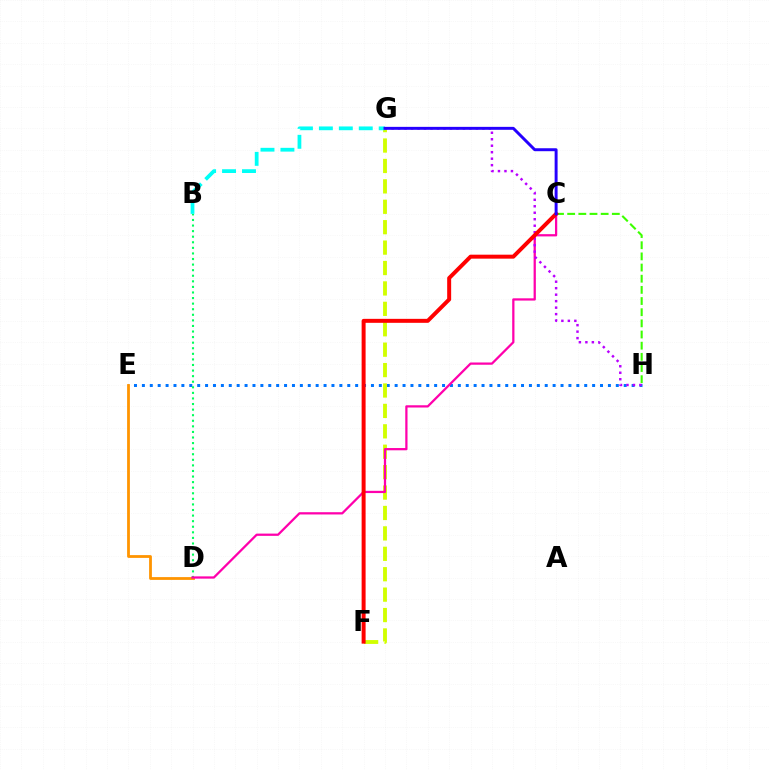{('E', 'H'): [{'color': '#0074ff', 'line_style': 'dotted', 'thickness': 2.15}], ('B', 'D'): [{'color': '#00ff5c', 'line_style': 'dotted', 'thickness': 1.52}], ('D', 'E'): [{'color': '#ff9400', 'line_style': 'solid', 'thickness': 2.01}], ('F', 'G'): [{'color': '#d1ff00', 'line_style': 'dashed', 'thickness': 2.77}], ('C', 'D'): [{'color': '#ff00ac', 'line_style': 'solid', 'thickness': 1.63}], ('C', 'H'): [{'color': '#3dff00', 'line_style': 'dashed', 'thickness': 1.52}], ('G', 'H'): [{'color': '#b900ff', 'line_style': 'dotted', 'thickness': 1.76}], ('B', 'G'): [{'color': '#00fff6', 'line_style': 'dashed', 'thickness': 2.71}], ('C', 'F'): [{'color': '#ff0000', 'line_style': 'solid', 'thickness': 2.86}], ('C', 'G'): [{'color': '#2500ff', 'line_style': 'solid', 'thickness': 2.12}]}